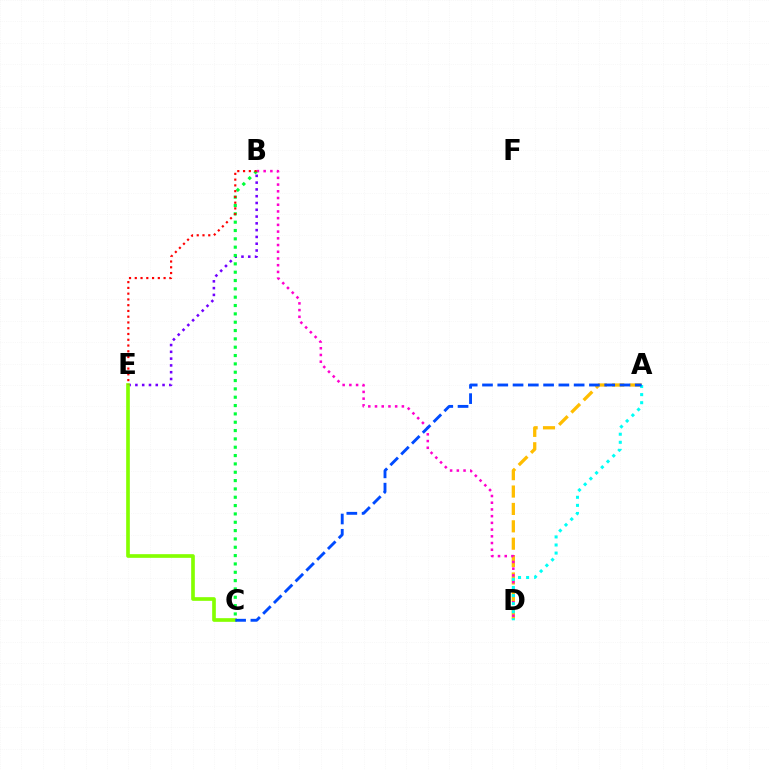{('A', 'D'): [{'color': '#ffbd00', 'line_style': 'dashed', 'thickness': 2.36}, {'color': '#00fff6', 'line_style': 'dotted', 'thickness': 2.2}], ('B', 'D'): [{'color': '#ff00cf', 'line_style': 'dotted', 'thickness': 1.83}], ('B', 'E'): [{'color': '#7200ff', 'line_style': 'dotted', 'thickness': 1.84}, {'color': '#ff0000', 'line_style': 'dotted', 'thickness': 1.57}], ('B', 'C'): [{'color': '#00ff39', 'line_style': 'dotted', 'thickness': 2.26}], ('C', 'E'): [{'color': '#84ff00', 'line_style': 'solid', 'thickness': 2.64}], ('A', 'C'): [{'color': '#004bff', 'line_style': 'dashed', 'thickness': 2.08}]}